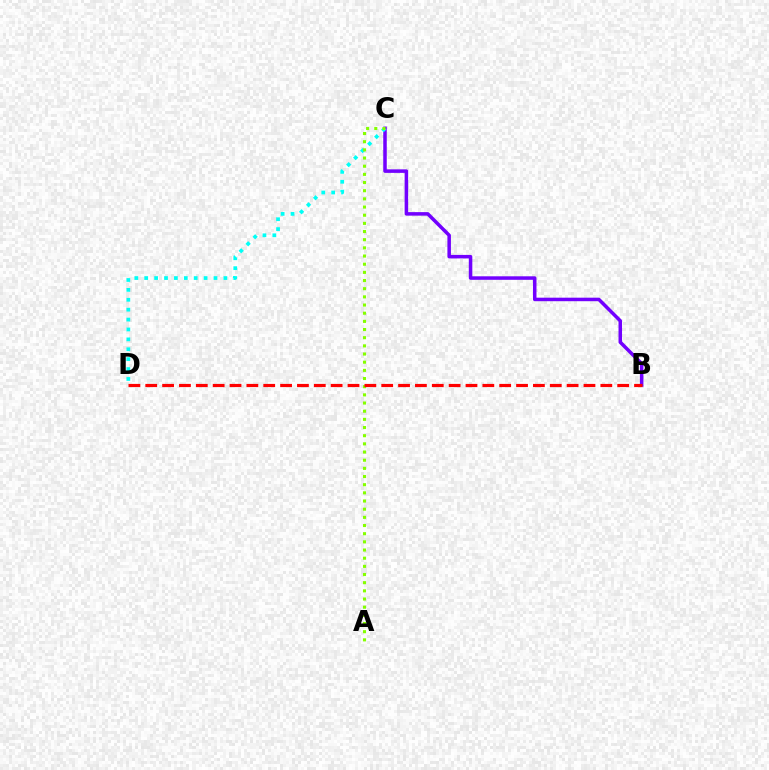{('B', 'C'): [{'color': '#7200ff', 'line_style': 'solid', 'thickness': 2.53}], ('C', 'D'): [{'color': '#00fff6', 'line_style': 'dotted', 'thickness': 2.69}], ('A', 'C'): [{'color': '#84ff00', 'line_style': 'dotted', 'thickness': 2.22}], ('B', 'D'): [{'color': '#ff0000', 'line_style': 'dashed', 'thickness': 2.29}]}